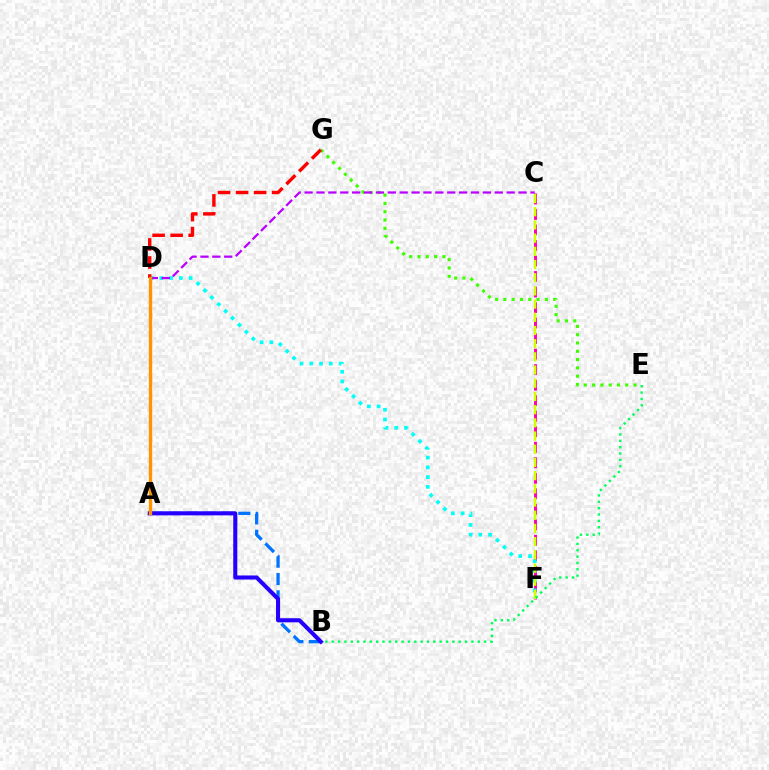{('C', 'F'): [{'color': '#ff00ac', 'line_style': 'dashed', 'thickness': 2.11}, {'color': '#d1ff00', 'line_style': 'dashed', 'thickness': 1.79}], ('A', 'B'): [{'color': '#0074ff', 'line_style': 'dashed', 'thickness': 2.36}, {'color': '#2500ff', 'line_style': 'solid', 'thickness': 2.93}], ('D', 'F'): [{'color': '#00fff6', 'line_style': 'dotted', 'thickness': 2.65}], ('E', 'G'): [{'color': '#3dff00', 'line_style': 'dotted', 'thickness': 2.25}], ('D', 'G'): [{'color': '#ff0000', 'line_style': 'dashed', 'thickness': 2.45}], ('B', 'E'): [{'color': '#00ff5c', 'line_style': 'dotted', 'thickness': 1.73}], ('C', 'D'): [{'color': '#b900ff', 'line_style': 'dashed', 'thickness': 1.61}], ('A', 'D'): [{'color': '#ff9400', 'line_style': 'solid', 'thickness': 2.42}]}